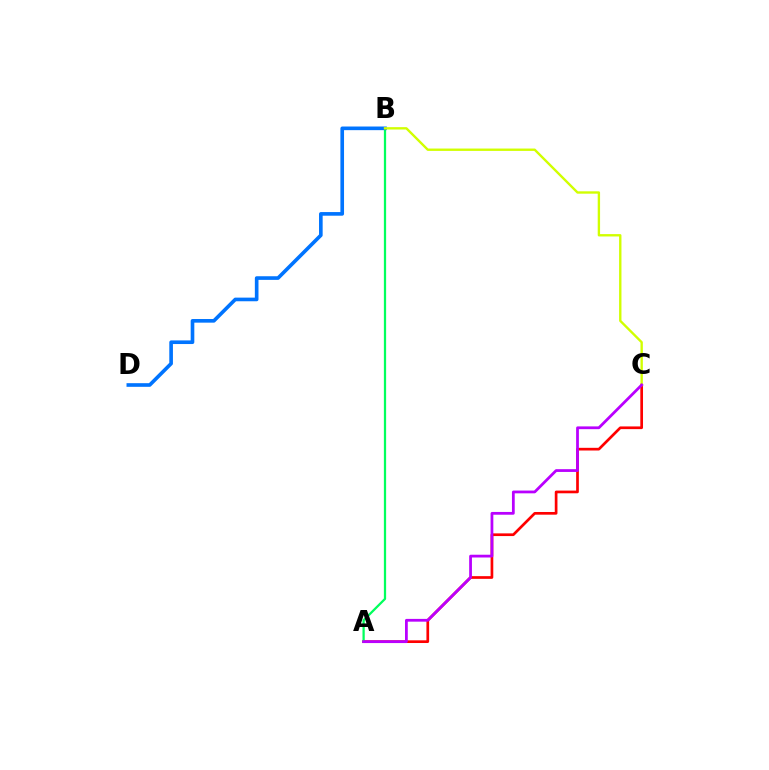{('A', 'C'): [{'color': '#ff0000', 'line_style': 'solid', 'thickness': 1.94}, {'color': '#b900ff', 'line_style': 'solid', 'thickness': 1.99}], ('A', 'B'): [{'color': '#00ff5c', 'line_style': 'solid', 'thickness': 1.62}], ('B', 'D'): [{'color': '#0074ff', 'line_style': 'solid', 'thickness': 2.62}], ('B', 'C'): [{'color': '#d1ff00', 'line_style': 'solid', 'thickness': 1.7}]}